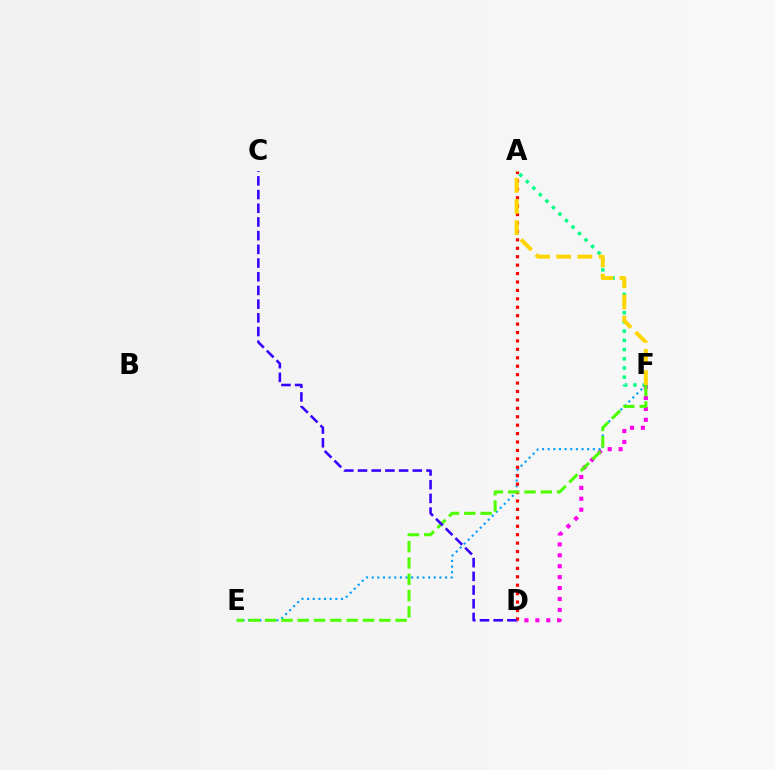{('A', 'F'): [{'color': '#00ff86', 'line_style': 'dotted', 'thickness': 2.5}, {'color': '#ffd500', 'line_style': 'dashed', 'thickness': 2.88}], ('D', 'F'): [{'color': '#ff00ed', 'line_style': 'dotted', 'thickness': 2.97}], ('E', 'F'): [{'color': '#009eff', 'line_style': 'dotted', 'thickness': 1.53}, {'color': '#4fff00', 'line_style': 'dashed', 'thickness': 2.22}], ('A', 'D'): [{'color': '#ff0000', 'line_style': 'dotted', 'thickness': 2.29}], ('C', 'D'): [{'color': '#3700ff', 'line_style': 'dashed', 'thickness': 1.86}]}